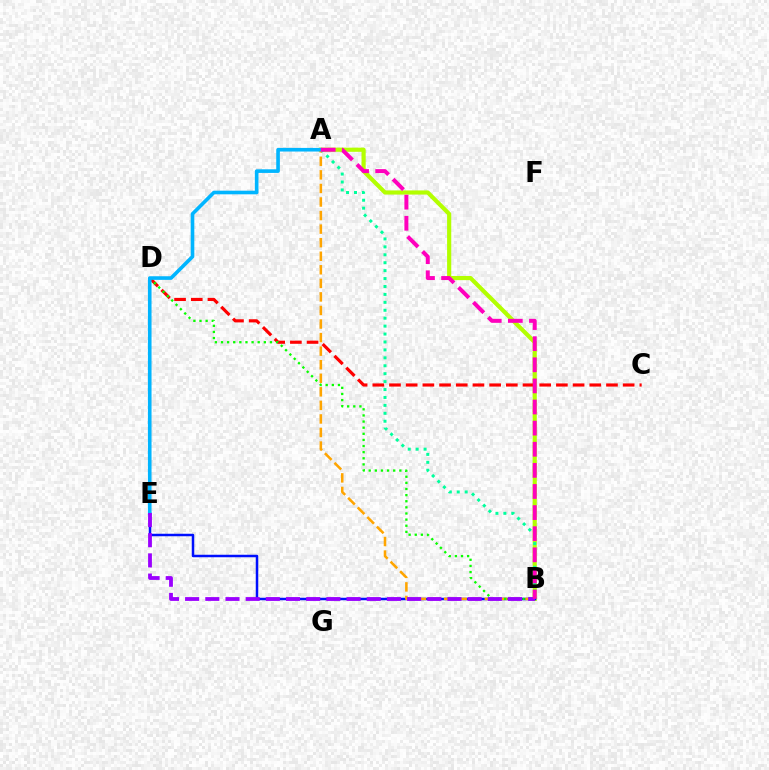{('A', 'B'): [{'color': '#b3ff00', 'line_style': 'solid', 'thickness': 2.99}, {'color': '#00ff9d', 'line_style': 'dotted', 'thickness': 2.15}, {'color': '#ffa500', 'line_style': 'dashed', 'thickness': 1.84}, {'color': '#ff00bd', 'line_style': 'dashed', 'thickness': 2.87}], ('C', 'D'): [{'color': '#ff0000', 'line_style': 'dashed', 'thickness': 2.27}], ('B', 'E'): [{'color': '#0010ff', 'line_style': 'solid', 'thickness': 1.79}, {'color': '#9b00ff', 'line_style': 'dashed', 'thickness': 2.74}], ('B', 'D'): [{'color': '#08ff00', 'line_style': 'dotted', 'thickness': 1.66}], ('A', 'E'): [{'color': '#00b5ff', 'line_style': 'solid', 'thickness': 2.61}]}